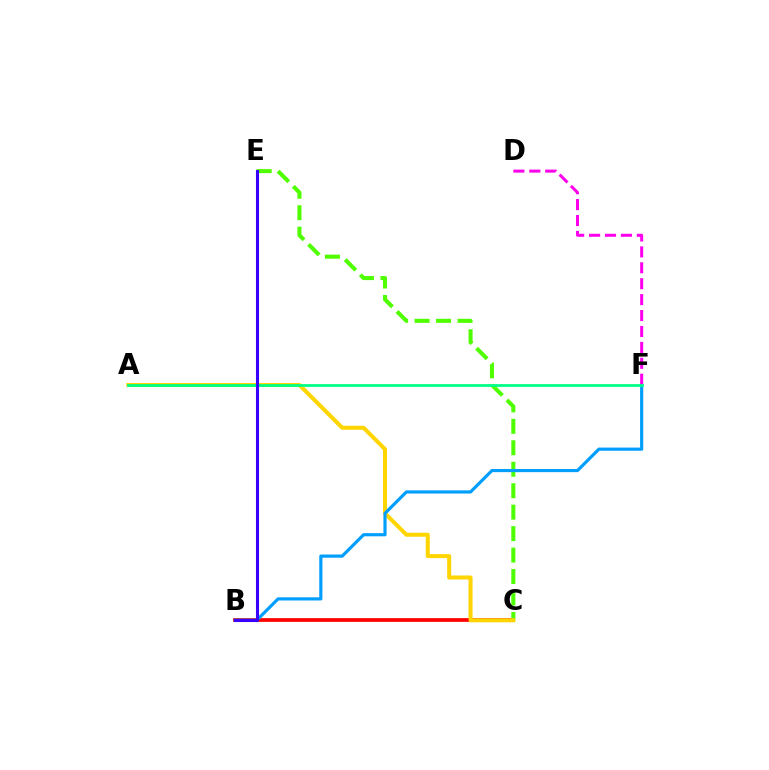{('B', 'C'): [{'color': '#ff0000', 'line_style': 'solid', 'thickness': 2.68}], ('C', 'E'): [{'color': '#4fff00', 'line_style': 'dashed', 'thickness': 2.92}], ('A', 'C'): [{'color': '#ffd500', 'line_style': 'solid', 'thickness': 2.89}], ('B', 'F'): [{'color': '#009eff', 'line_style': 'solid', 'thickness': 2.28}], ('D', 'F'): [{'color': '#ff00ed', 'line_style': 'dashed', 'thickness': 2.16}], ('A', 'F'): [{'color': '#00ff86', 'line_style': 'solid', 'thickness': 2.01}], ('B', 'E'): [{'color': '#3700ff', 'line_style': 'solid', 'thickness': 2.21}]}